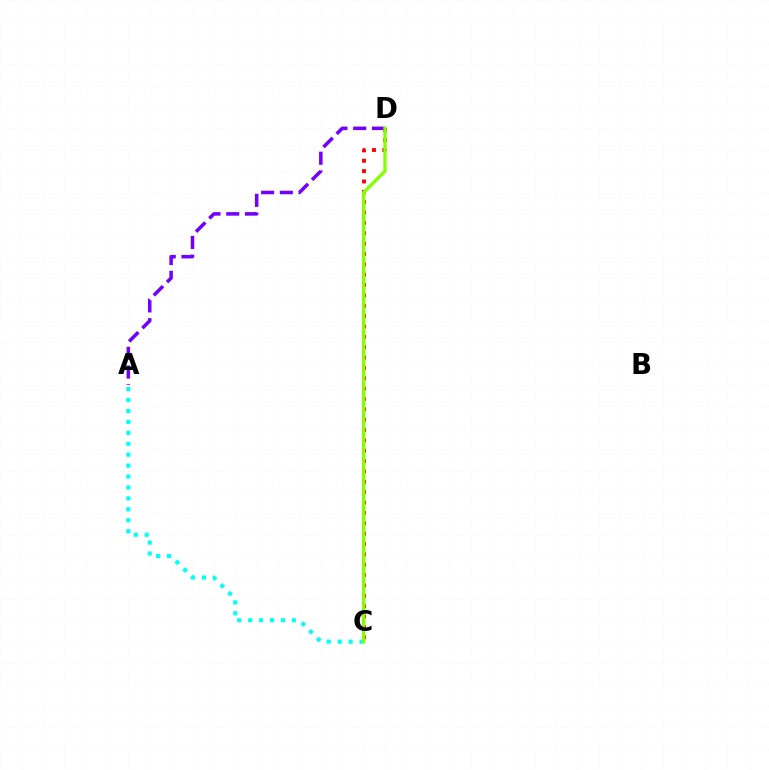{('A', 'C'): [{'color': '#00fff6', 'line_style': 'dotted', 'thickness': 2.97}], ('C', 'D'): [{'color': '#ff0000', 'line_style': 'dotted', 'thickness': 2.81}, {'color': '#84ff00', 'line_style': 'solid', 'thickness': 2.38}], ('A', 'D'): [{'color': '#7200ff', 'line_style': 'dashed', 'thickness': 2.55}]}